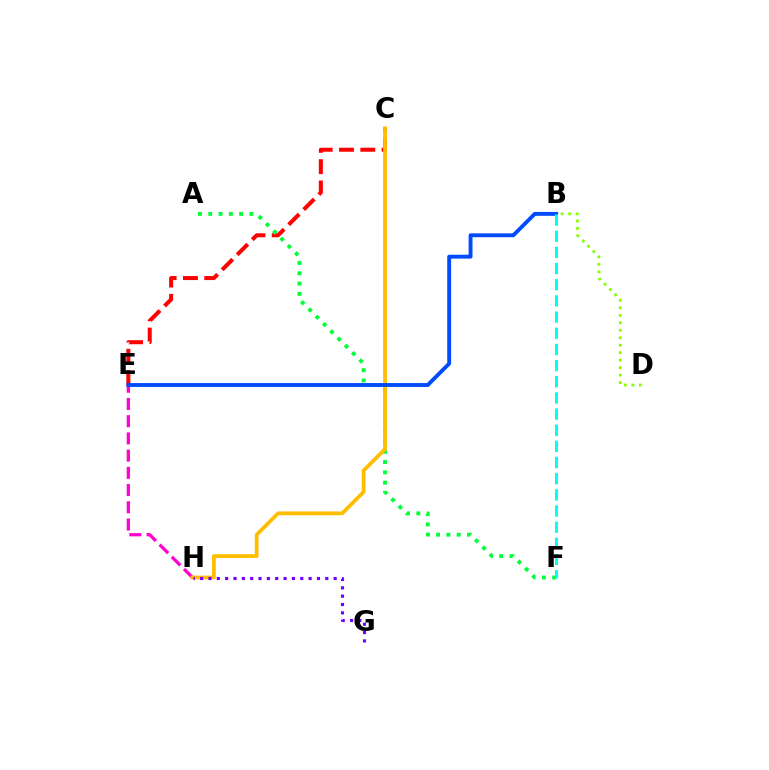{('E', 'H'): [{'color': '#ff00cf', 'line_style': 'dashed', 'thickness': 2.34}], ('C', 'E'): [{'color': '#ff0000', 'line_style': 'dashed', 'thickness': 2.89}], ('B', 'D'): [{'color': '#84ff00', 'line_style': 'dotted', 'thickness': 2.03}], ('A', 'F'): [{'color': '#00ff39', 'line_style': 'dotted', 'thickness': 2.8}], ('C', 'H'): [{'color': '#ffbd00', 'line_style': 'solid', 'thickness': 2.71}], ('G', 'H'): [{'color': '#7200ff', 'line_style': 'dotted', 'thickness': 2.27}], ('B', 'E'): [{'color': '#004bff', 'line_style': 'solid', 'thickness': 2.79}], ('B', 'F'): [{'color': '#00fff6', 'line_style': 'dashed', 'thickness': 2.2}]}